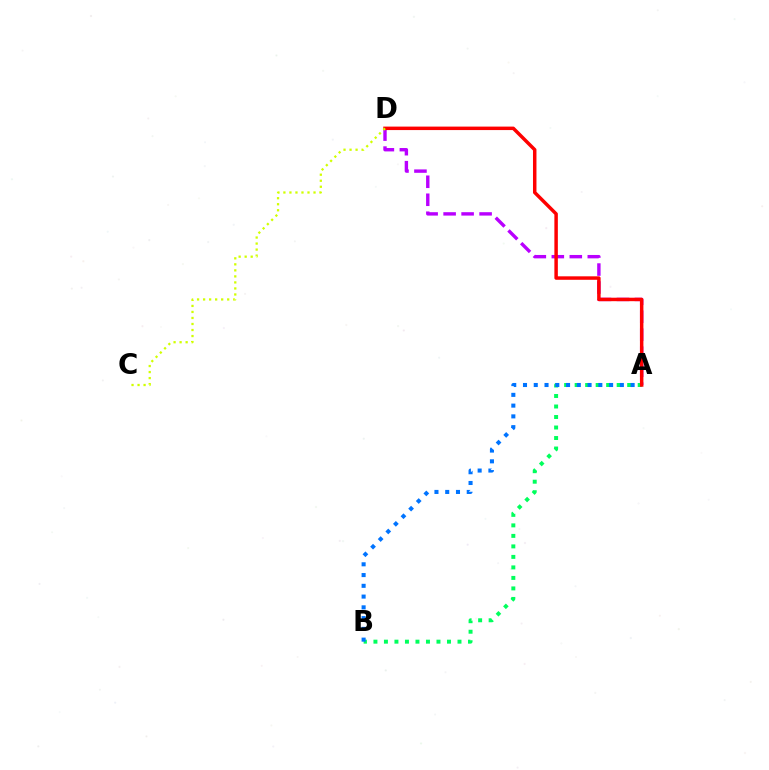{('A', 'D'): [{'color': '#b900ff', 'line_style': 'dashed', 'thickness': 2.44}, {'color': '#ff0000', 'line_style': 'solid', 'thickness': 2.5}], ('A', 'B'): [{'color': '#00ff5c', 'line_style': 'dotted', 'thickness': 2.85}, {'color': '#0074ff', 'line_style': 'dotted', 'thickness': 2.92}], ('C', 'D'): [{'color': '#d1ff00', 'line_style': 'dotted', 'thickness': 1.64}]}